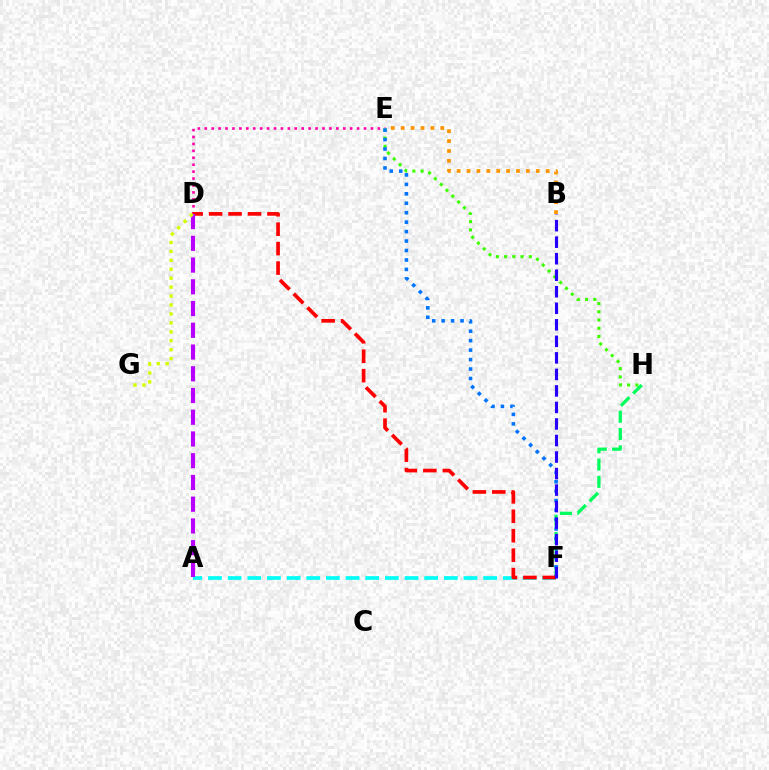{('A', 'F'): [{'color': '#00fff6', 'line_style': 'dashed', 'thickness': 2.67}], ('D', 'E'): [{'color': '#ff00ac', 'line_style': 'dotted', 'thickness': 1.88}], ('E', 'H'): [{'color': '#3dff00', 'line_style': 'dotted', 'thickness': 2.23}], ('B', 'E'): [{'color': '#ff9400', 'line_style': 'dotted', 'thickness': 2.69}], ('F', 'H'): [{'color': '#00ff5c', 'line_style': 'dashed', 'thickness': 2.35}], ('E', 'F'): [{'color': '#0074ff', 'line_style': 'dotted', 'thickness': 2.57}], ('D', 'F'): [{'color': '#ff0000', 'line_style': 'dashed', 'thickness': 2.64}], ('A', 'D'): [{'color': '#b900ff', 'line_style': 'dashed', 'thickness': 2.95}], ('D', 'G'): [{'color': '#d1ff00', 'line_style': 'dotted', 'thickness': 2.43}], ('B', 'F'): [{'color': '#2500ff', 'line_style': 'dashed', 'thickness': 2.25}]}